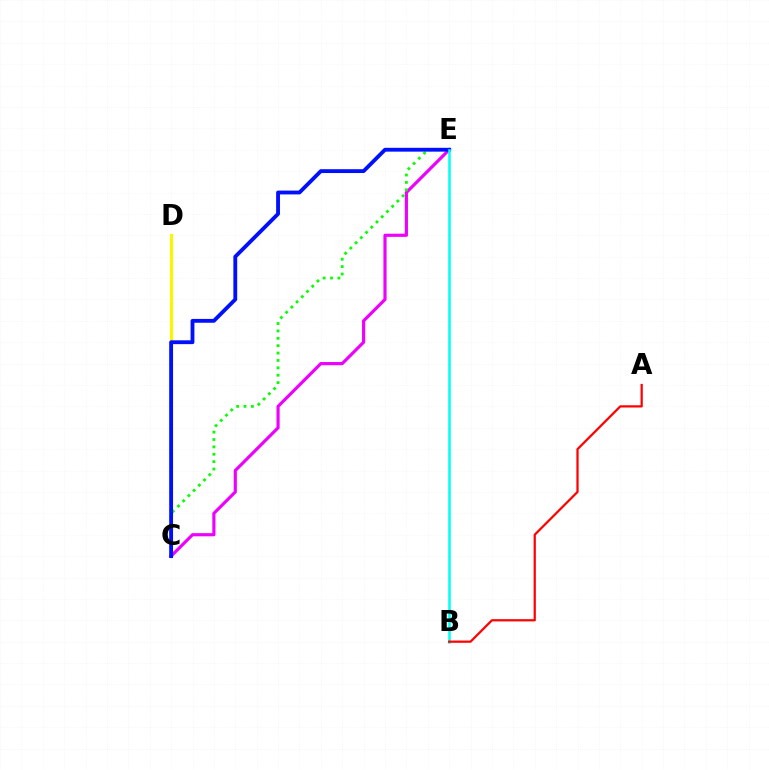{('C', 'D'): [{'color': '#fcf500', 'line_style': 'solid', 'thickness': 2.26}], ('C', 'E'): [{'color': '#ee00ff', 'line_style': 'solid', 'thickness': 2.28}, {'color': '#08ff00', 'line_style': 'dotted', 'thickness': 2.01}, {'color': '#0010ff', 'line_style': 'solid', 'thickness': 2.76}], ('B', 'E'): [{'color': '#00fff6', 'line_style': 'solid', 'thickness': 1.83}], ('A', 'B'): [{'color': '#ff0000', 'line_style': 'solid', 'thickness': 1.61}]}